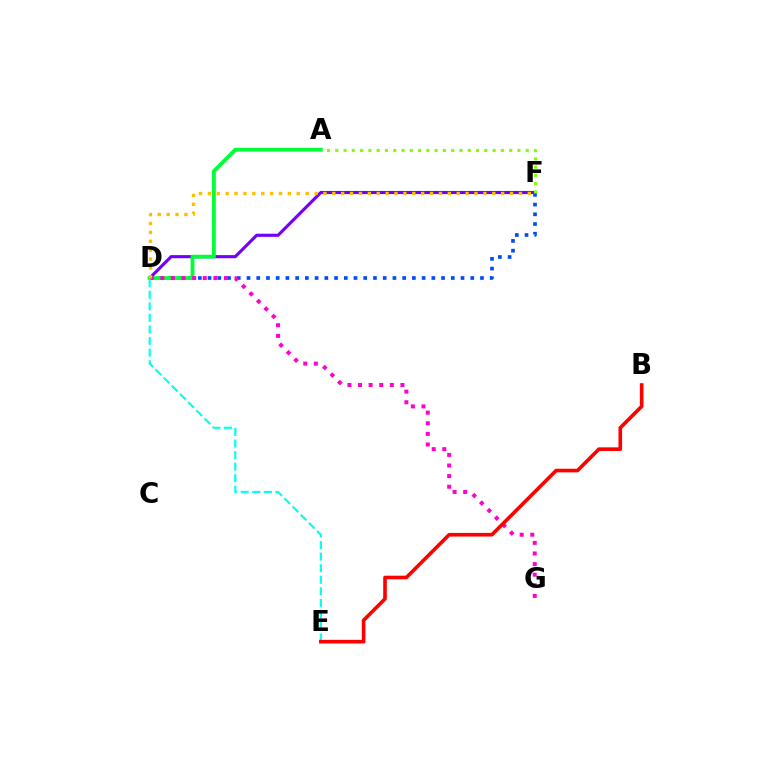{('D', 'F'): [{'color': '#7200ff', 'line_style': 'solid', 'thickness': 2.25}, {'color': '#004bff', 'line_style': 'dotted', 'thickness': 2.64}, {'color': '#ffbd00', 'line_style': 'dotted', 'thickness': 2.41}], ('A', 'D'): [{'color': '#00ff39', 'line_style': 'solid', 'thickness': 2.76}], ('D', 'G'): [{'color': '#ff00cf', 'line_style': 'dotted', 'thickness': 2.88}], ('D', 'E'): [{'color': '#00fff6', 'line_style': 'dashed', 'thickness': 1.57}], ('B', 'E'): [{'color': '#ff0000', 'line_style': 'solid', 'thickness': 2.61}], ('A', 'F'): [{'color': '#84ff00', 'line_style': 'dotted', 'thickness': 2.25}]}